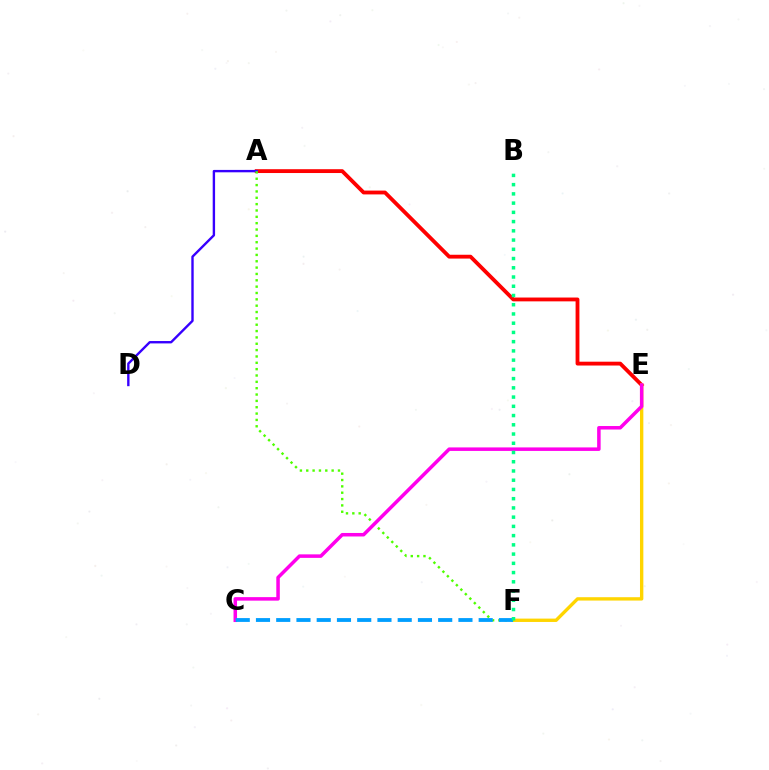{('A', 'E'): [{'color': '#ff0000', 'line_style': 'solid', 'thickness': 2.76}], ('E', 'F'): [{'color': '#ffd500', 'line_style': 'solid', 'thickness': 2.42}], ('A', 'D'): [{'color': '#3700ff', 'line_style': 'solid', 'thickness': 1.72}], ('A', 'F'): [{'color': '#4fff00', 'line_style': 'dotted', 'thickness': 1.72}], ('C', 'E'): [{'color': '#ff00ed', 'line_style': 'solid', 'thickness': 2.53}], ('C', 'F'): [{'color': '#009eff', 'line_style': 'dashed', 'thickness': 2.75}], ('B', 'F'): [{'color': '#00ff86', 'line_style': 'dotted', 'thickness': 2.51}]}